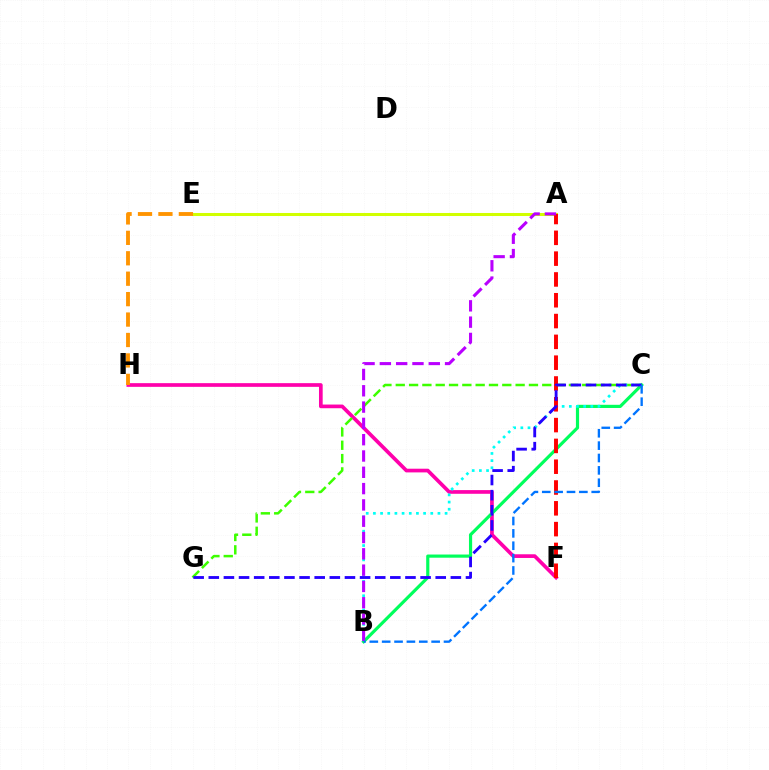{('F', 'H'): [{'color': '#ff00ac', 'line_style': 'solid', 'thickness': 2.65}], ('A', 'E'): [{'color': '#d1ff00', 'line_style': 'solid', 'thickness': 2.18}], ('B', 'C'): [{'color': '#00ff5c', 'line_style': 'solid', 'thickness': 2.28}, {'color': '#00fff6', 'line_style': 'dotted', 'thickness': 1.95}, {'color': '#0074ff', 'line_style': 'dashed', 'thickness': 1.68}], ('C', 'G'): [{'color': '#3dff00', 'line_style': 'dashed', 'thickness': 1.81}, {'color': '#2500ff', 'line_style': 'dashed', 'thickness': 2.06}], ('A', 'F'): [{'color': '#ff0000', 'line_style': 'dashed', 'thickness': 2.83}], ('A', 'B'): [{'color': '#b900ff', 'line_style': 'dashed', 'thickness': 2.22}], ('E', 'H'): [{'color': '#ff9400', 'line_style': 'dashed', 'thickness': 2.78}]}